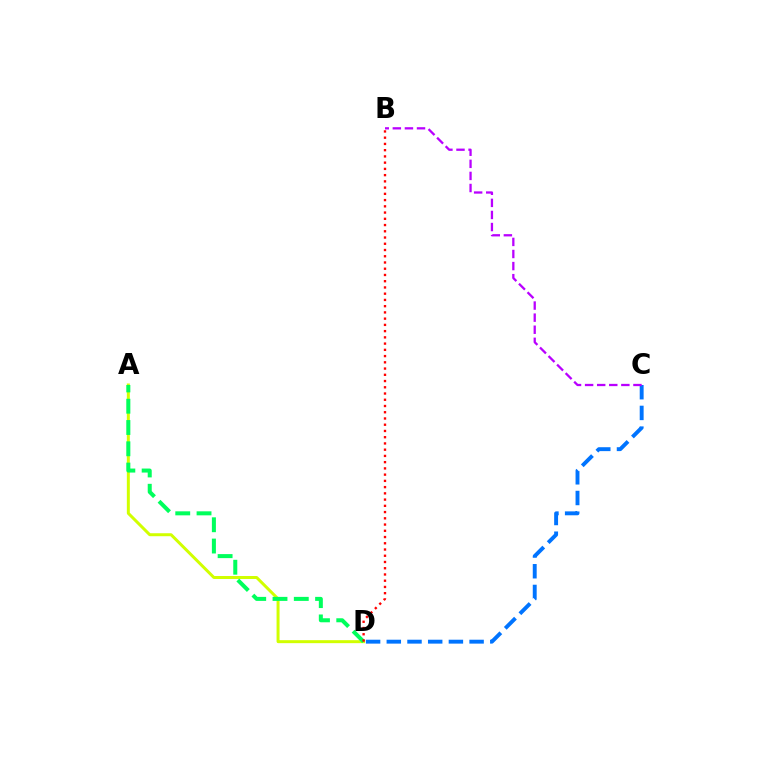{('A', 'D'): [{'color': '#d1ff00', 'line_style': 'solid', 'thickness': 2.15}, {'color': '#00ff5c', 'line_style': 'dashed', 'thickness': 2.89}], ('C', 'D'): [{'color': '#0074ff', 'line_style': 'dashed', 'thickness': 2.81}], ('B', 'C'): [{'color': '#b900ff', 'line_style': 'dashed', 'thickness': 1.64}], ('B', 'D'): [{'color': '#ff0000', 'line_style': 'dotted', 'thickness': 1.7}]}